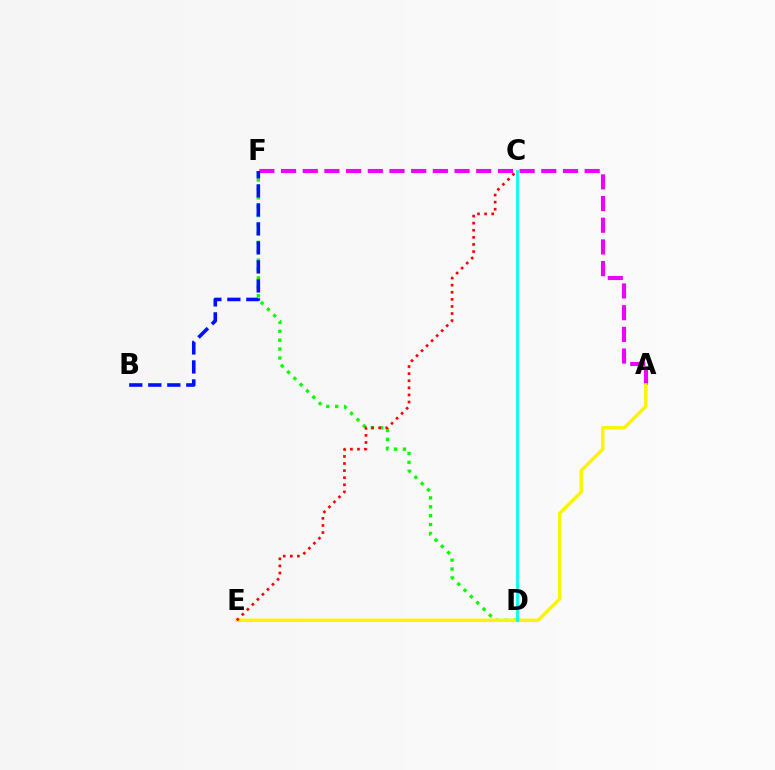{('A', 'F'): [{'color': '#ee00ff', 'line_style': 'dashed', 'thickness': 2.95}], ('D', 'F'): [{'color': '#08ff00', 'line_style': 'dotted', 'thickness': 2.42}], ('B', 'F'): [{'color': '#0010ff', 'line_style': 'dashed', 'thickness': 2.58}], ('A', 'E'): [{'color': '#fcf500', 'line_style': 'solid', 'thickness': 2.49}], ('C', 'D'): [{'color': '#00fff6', 'line_style': 'solid', 'thickness': 2.01}], ('C', 'E'): [{'color': '#ff0000', 'line_style': 'dotted', 'thickness': 1.93}]}